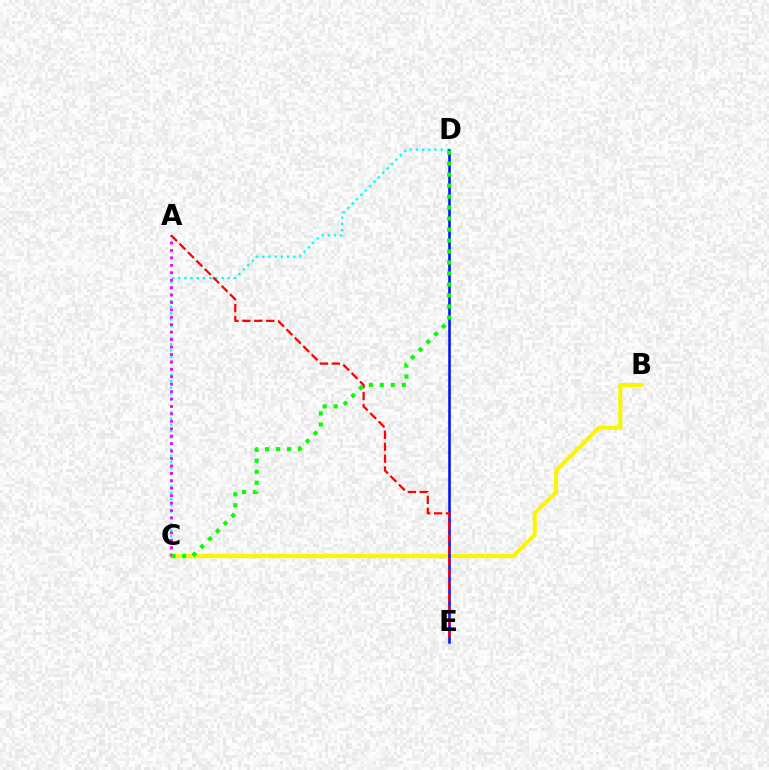{('C', 'D'): [{'color': '#00fff6', 'line_style': 'dotted', 'thickness': 1.68}, {'color': '#08ff00', 'line_style': 'dotted', 'thickness': 2.99}], ('B', 'C'): [{'color': '#fcf500', 'line_style': 'solid', 'thickness': 2.9}], ('A', 'C'): [{'color': '#ee00ff', 'line_style': 'dotted', 'thickness': 2.02}], ('D', 'E'): [{'color': '#0010ff', 'line_style': 'solid', 'thickness': 1.84}], ('A', 'E'): [{'color': '#ff0000', 'line_style': 'dashed', 'thickness': 1.62}]}